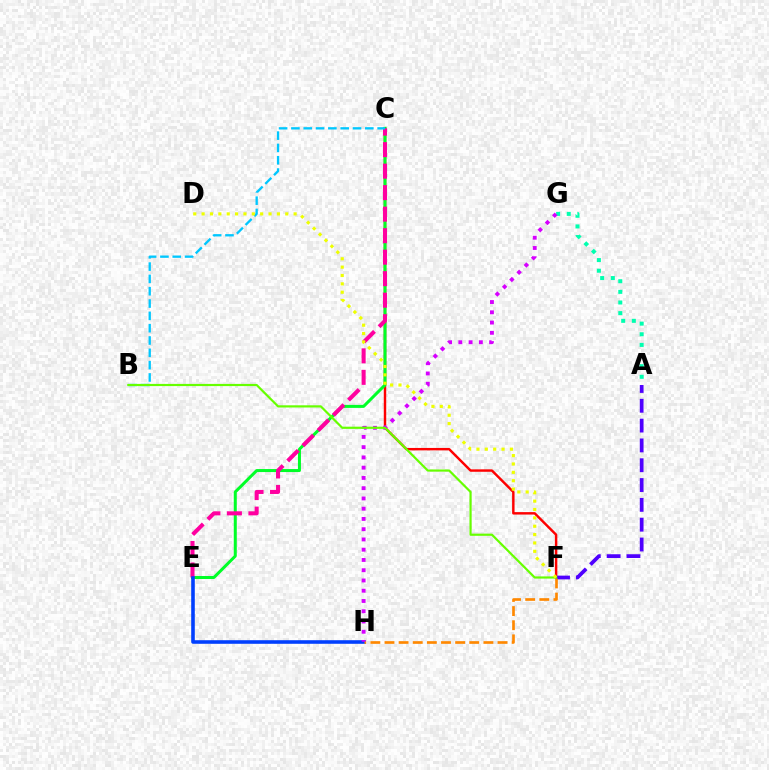{('C', 'F'): [{'color': '#ff0000', 'line_style': 'solid', 'thickness': 1.76}], ('C', 'E'): [{'color': '#00ff27', 'line_style': 'solid', 'thickness': 2.17}, {'color': '#ff00a0', 'line_style': 'dashed', 'thickness': 2.92}], ('E', 'H'): [{'color': '#003fff', 'line_style': 'solid', 'thickness': 2.58}], ('A', 'F'): [{'color': '#4f00ff', 'line_style': 'dashed', 'thickness': 2.69}], ('B', 'C'): [{'color': '#00c7ff', 'line_style': 'dashed', 'thickness': 1.67}], ('A', 'G'): [{'color': '#00ffaf', 'line_style': 'dotted', 'thickness': 2.89}], ('F', 'H'): [{'color': '#ff8800', 'line_style': 'dashed', 'thickness': 1.92}], ('G', 'H'): [{'color': '#d600ff', 'line_style': 'dotted', 'thickness': 2.79}], ('B', 'F'): [{'color': '#66ff00', 'line_style': 'solid', 'thickness': 1.58}], ('D', 'F'): [{'color': '#eeff00', 'line_style': 'dotted', 'thickness': 2.27}]}